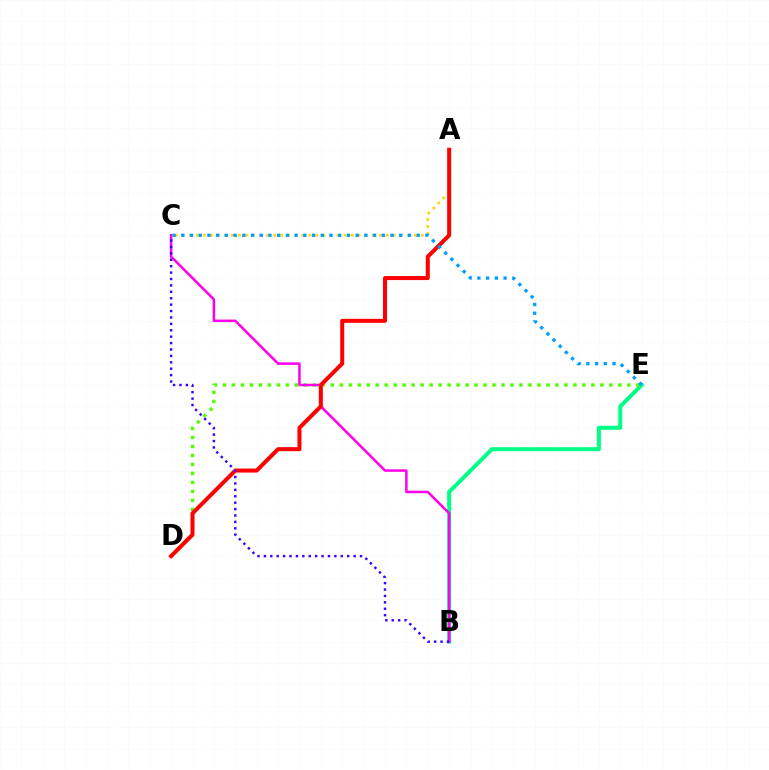{('B', 'E'): [{'color': '#00ff86', 'line_style': 'solid', 'thickness': 2.89}], ('D', 'E'): [{'color': '#4fff00', 'line_style': 'dotted', 'thickness': 2.44}], ('B', 'C'): [{'color': '#ff00ed', 'line_style': 'solid', 'thickness': 1.82}, {'color': '#3700ff', 'line_style': 'dotted', 'thickness': 1.74}], ('A', 'C'): [{'color': '#ffd500', 'line_style': 'dotted', 'thickness': 1.91}], ('A', 'D'): [{'color': '#ff0000', 'line_style': 'solid', 'thickness': 2.89}], ('C', 'E'): [{'color': '#009eff', 'line_style': 'dotted', 'thickness': 2.37}]}